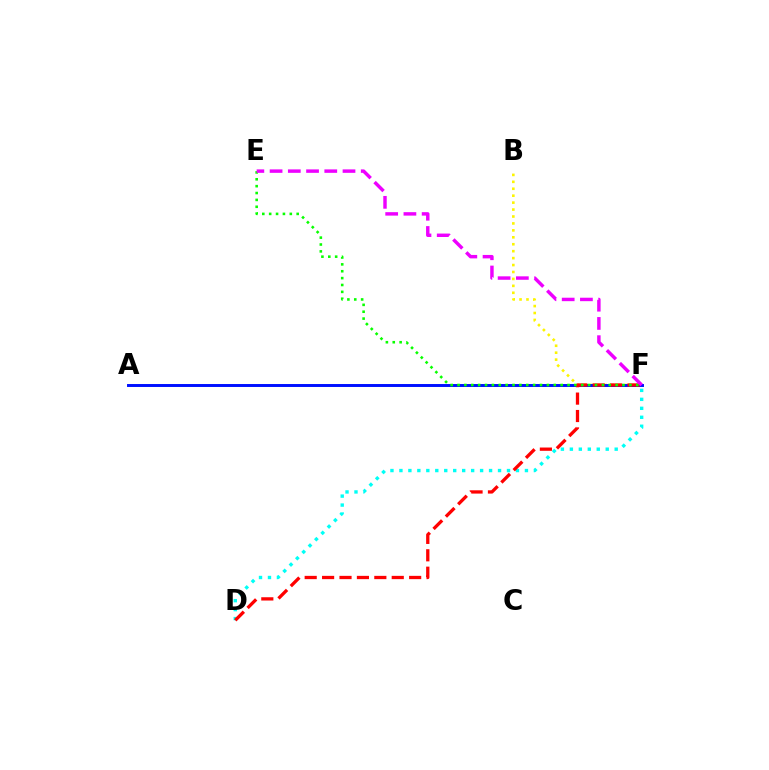{('B', 'F'): [{'color': '#fcf500', 'line_style': 'dotted', 'thickness': 1.88}], ('D', 'F'): [{'color': '#00fff6', 'line_style': 'dotted', 'thickness': 2.44}, {'color': '#ff0000', 'line_style': 'dashed', 'thickness': 2.37}], ('A', 'F'): [{'color': '#0010ff', 'line_style': 'solid', 'thickness': 2.12}], ('E', 'F'): [{'color': '#08ff00', 'line_style': 'dotted', 'thickness': 1.87}, {'color': '#ee00ff', 'line_style': 'dashed', 'thickness': 2.48}]}